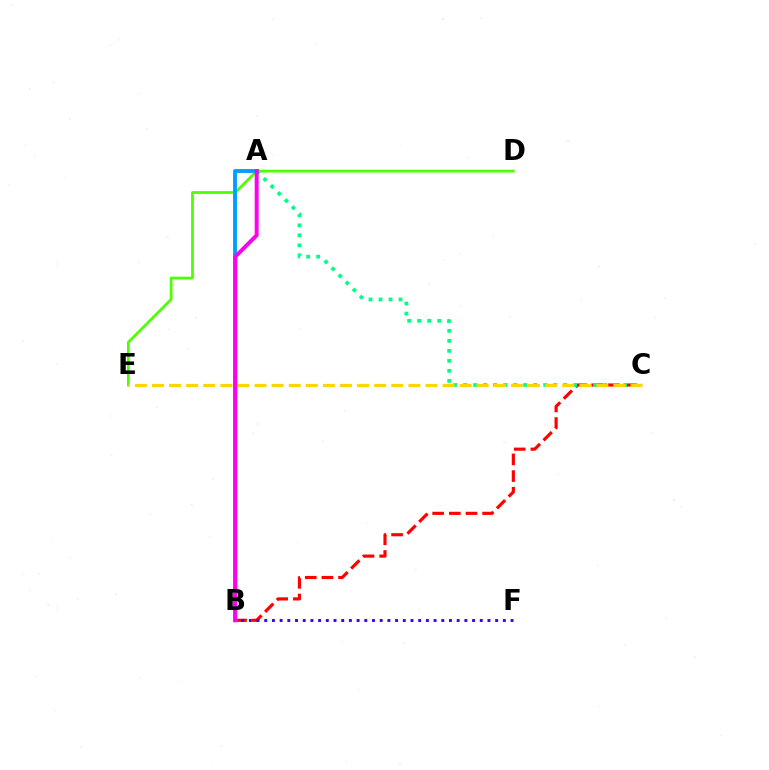{('B', 'C'): [{'color': '#ff0000', 'line_style': 'dashed', 'thickness': 2.26}], ('A', 'C'): [{'color': '#00ff86', 'line_style': 'dotted', 'thickness': 2.72}], ('B', 'F'): [{'color': '#3700ff', 'line_style': 'dotted', 'thickness': 2.09}], ('D', 'E'): [{'color': '#4fff00', 'line_style': 'solid', 'thickness': 1.99}], ('C', 'E'): [{'color': '#ffd500', 'line_style': 'dashed', 'thickness': 2.32}], ('A', 'B'): [{'color': '#009eff', 'line_style': 'solid', 'thickness': 2.77}, {'color': '#ff00ed', 'line_style': 'solid', 'thickness': 2.84}]}